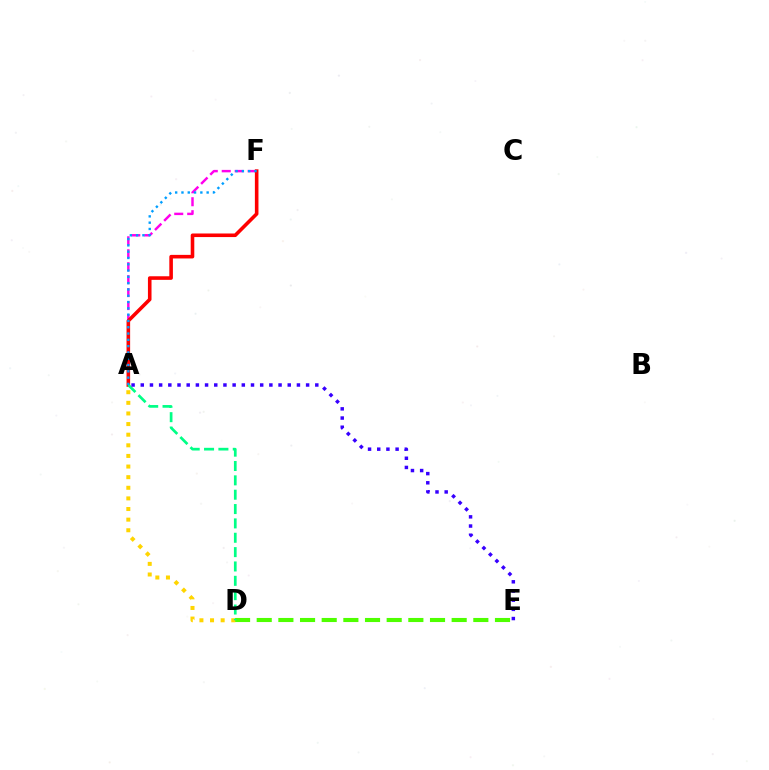{('D', 'E'): [{'color': '#4fff00', 'line_style': 'dashed', 'thickness': 2.94}], ('A', 'F'): [{'color': '#ff00ed', 'line_style': 'dashed', 'thickness': 1.76}, {'color': '#ff0000', 'line_style': 'solid', 'thickness': 2.58}, {'color': '#009eff', 'line_style': 'dotted', 'thickness': 1.71}], ('A', 'D'): [{'color': '#ffd500', 'line_style': 'dotted', 'thickness': 2.89}, {'color': '#00ff86', 'line_style': 'dashed', 'thickness': 1.95}], ('A', 'E'): [{'color': '#3700ff', 'line_style': 'dotted', 'thickness': 2.5}]}